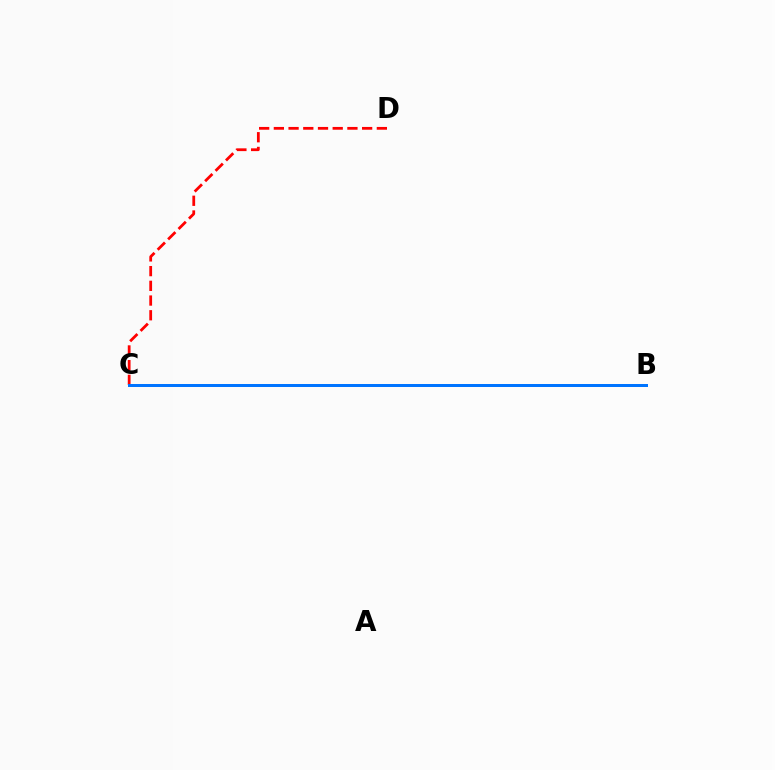{('B', 'C'): [{'color': '#00ff5c', 'line_style': 'solid', 'thickness': 1.95}, {'color': '#d1ff00', 'line_style': 'solid', 'thickness': 1.97}, {'color': '#b900ff', 'line_style': 'dotted', 'thickness': 2.05}, {'color': '#0074ff', 'line_style': 'solid', 'thickness': 2.16}], ('C', 'D'): [{'color': '#ff0000', 'line_style': 'dashed', 'thickness': 2.0}]}